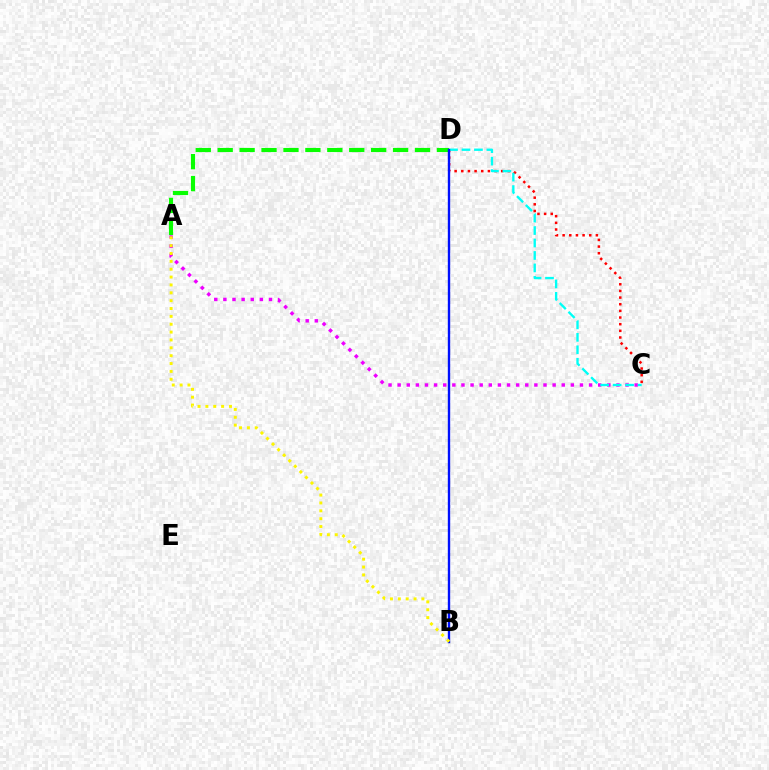{('A', 'C'): [{'color': '#ee00ff', 'line_style': 'dotted', 'thickness': 2.48}], ('C', 'D'): [{'color': '#ff0000', 'line_style': 'dotted', 'thickness': 1.81}, {'color': '#00fff6', 'line_style': 'dashed', 'thickness': 1.69}], ('A', 'D'): [{'color': '#08ff00', 'line_style': 'dashed', 'thickness': 2.98}], ('B', 'D'): [{'color': '#0010ff', 'line_style': 'solid', 'thickness': 1.71}], ('A', 'B'): [{'color': '#fcf500', 'line_style': 'dotted', 'thickness': 2.14}]}